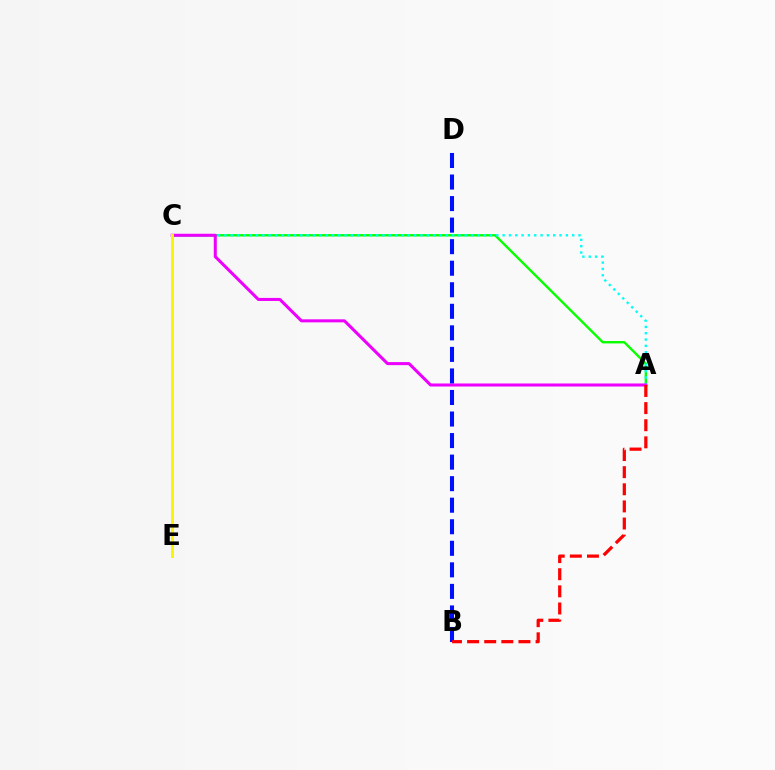{('A', 'C'): [{'color': '#08ff00', 'line_style': 'solid', 'thickness': 1.72}, {'color': '#00fff6', 'line_style': 'dotted', 'thickness': 1.72}, {'color': '#ee00ff', 'line_style': 'solid', 'thickness': 2.19}], ('B', 'D'): [{'color': '#0010ff', 'line_style': 'dashed', 'thickness': 2.93}], ('A', 'B'): [{'color': '#ff0000', 'line_style': 'dashed', 'thickness': 2.33}], ('C', 'E'): [{'color': '#fcf500', 'line_style': 'solid', 'thickness': 2.16}]}